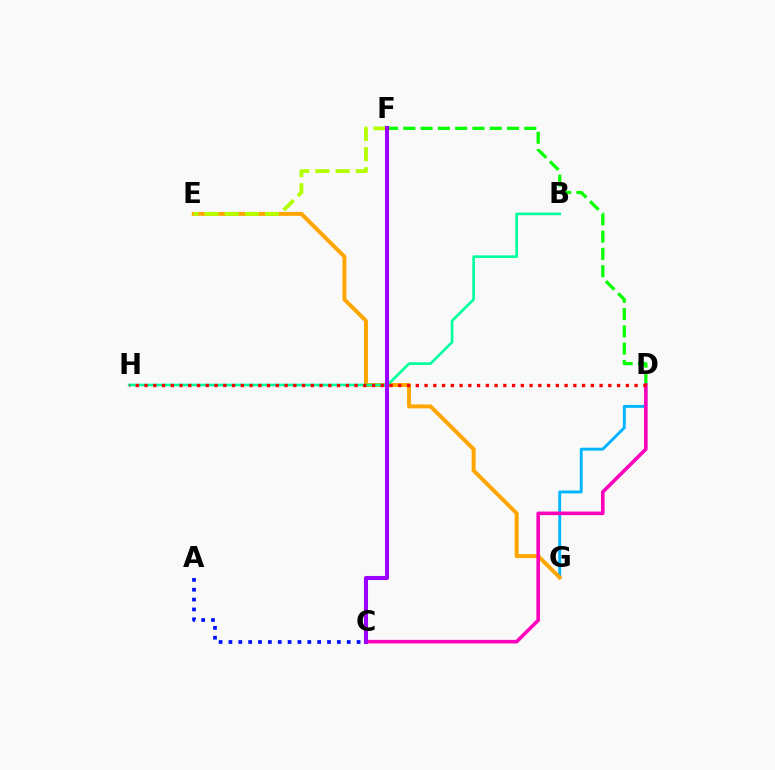{('D', 'G'): [{'color': '#00b5ff', 'line_style': 'solid', 'thickness': 2.08}], ('E', 'G'): [{'color': '#ffa500', 'line_style': 'solid', 'thickness': 2.83}], ('E', 'F'): [{'color': '#b3ff00', 'line_style': 'dashed', 'thickness': 2.74}], ('D', 'F'): [{'color': '#08ff00', 'line_style': 'dashed', 'thickness': 2.35}], ('C', 'D'): [{'color': '#ff00bd', 'line_style': 'solid', 'thickness': 2.58}], ('B', 'H'): [{'color': '#00ff9d', 'line_style': 'solid', 'thickness': 1.9}], ('C', 'F'): [{'color': '#9b00ff', 'line_style': 'solid', 'thickness': 2.93}], ('D', 'H'): [{'color': '#ff0000', 'line_style': 'dotted', 'thickness': 2.38}], ('A', 'C'): [{'color': '#0010ff', 'line_style': 'dotted', 'thickness': 2.68}]}